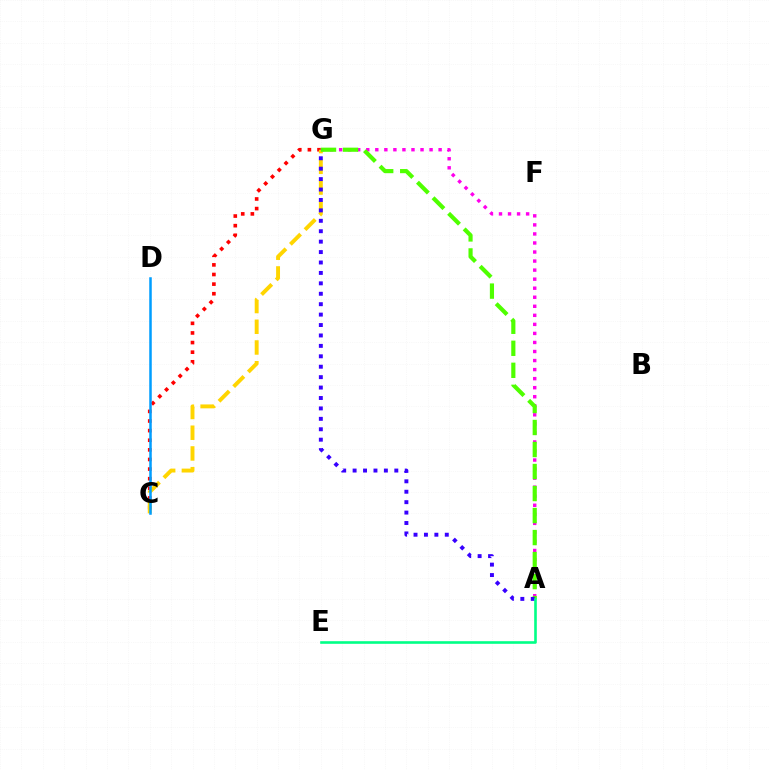{('C', 'G'): [{'color': '#ff0000', 'line_style': 'dotted', 'thickness': 2.61}, {'color': '#ffd500', 'line_style': 'dashed', 'thickness': 2.82}], ('A', 'G'): [{'color': '#ff00ed', 'line_style': 'dotted', 'thickness': 2.46}, {'color': '#4fff00', 'line_style': 'dashed', 'thickness': 2.99}, {'color': '#3700ff', 'line_style': 'dotted', 'thickness': 2.83}], ('C', 'D'): [{'color': '#009eff', 'line_style': 'solid', 'thickness': 1.81}], ('A', 'E'): [{'color': '#00ff86', 'line_style': 'solid', 'thickness': 1.89}]}